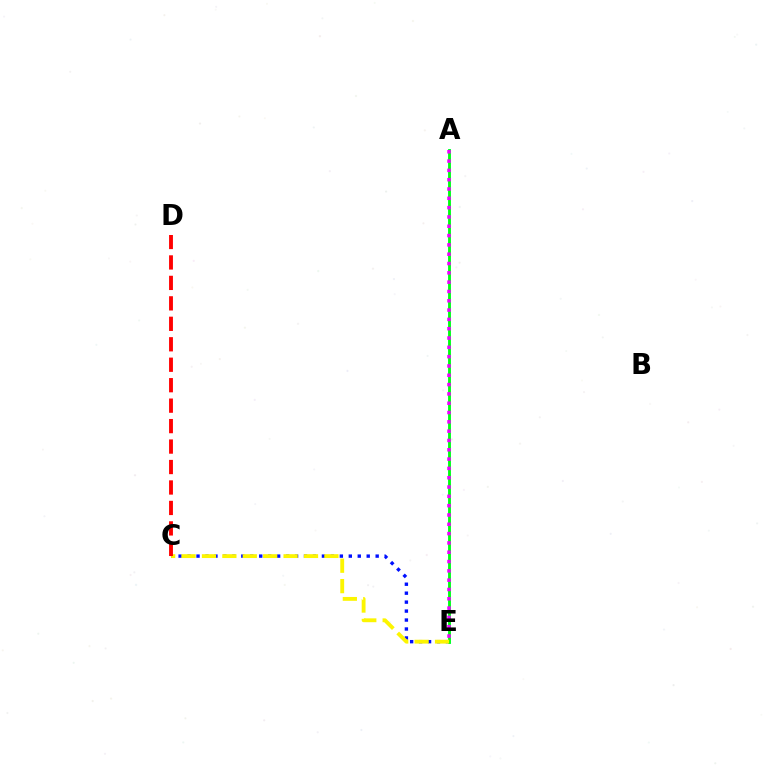{('A', 'E'): [{'color': '#00fff6', 'line_style': 'solid', 'thickness': 2.02}, {'color': '#08ff00', 'line_style': 'solid', 'thickness': 1.93}, {'color': '#ee00ff', 'line_style': 'dotted', 'thickness': 2.53}], ('C', 'E'): [{'color': '#0010ff', 'line_style': 'dotted', 'thickness': 2.43}, {'color': '#fcf500', 'line_style': 'dashed', 'thickness': 2.77}], ('C', 'D'): [{'color': '#ff0000', 'line_style': 'dashed', 'thickness': 2.78}]}